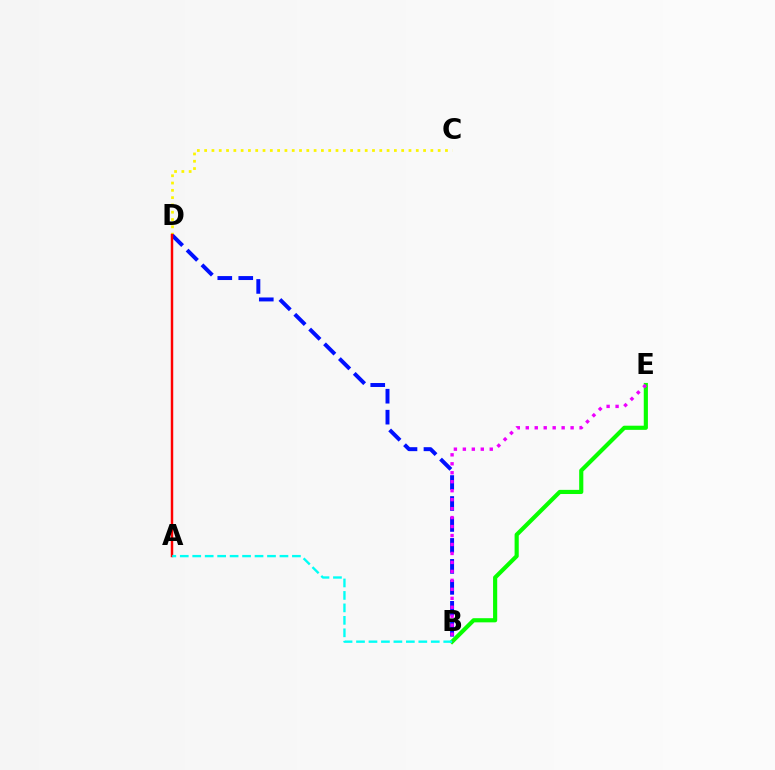{('C', 'D'): [{'color': '#fcf500', 'line_style': 'dotted', 'thickness': 1.98}], ('B', 'D'): [{'color': '#0010ff', 'line_style': 'dashed', 'thickness': 2.85}], ('B', 'E'): [{'color': '#08ff00', 'line_style': 'solid', 'thickness': 2.99}, {'color': '#ee00ff', 'line_style': 'dotted', 'thickness': 2.44}], ('A', 'D'): [{'color': '#ff0000', 'line_style': 'solid', 'thickness': 1.77}], ('A', 'B'): [{'color': '#00fff6', 'line_style': 'dashed', 'thickness': 1.69}]}